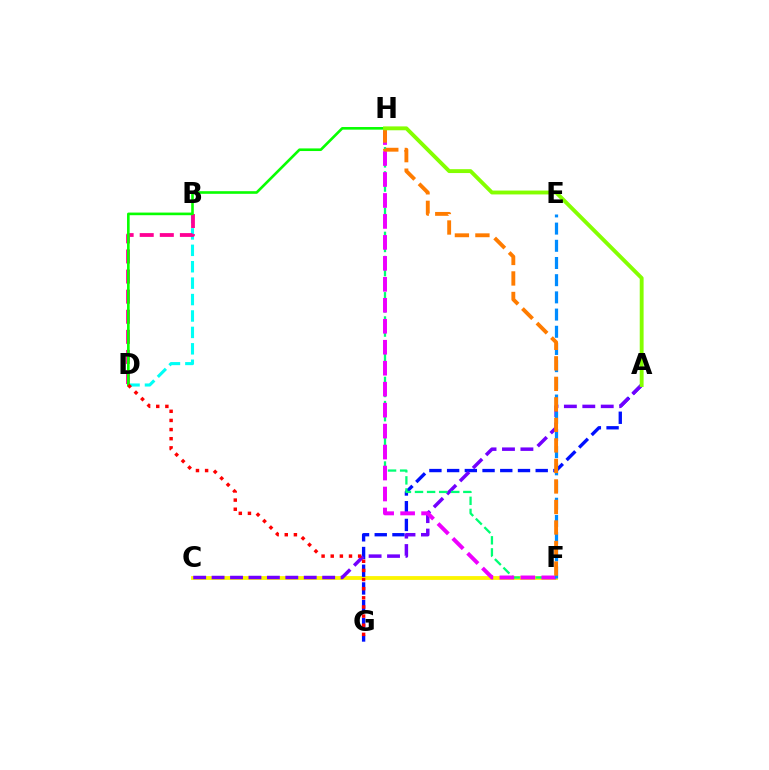{('B', 'D'): [{'color': '#00fff6', 'line_style': 'dashed', 'thickness': 2.23}, {'color': '#ff0094', 'line_style': 'dashed', 'thickness': 2.73}], ('C', 'F'): [{'color': '#fcf500', 'line_style': 'solid', 'thickness': 2.74}], ('A', 'G'): [{'color': '#0010ff', 'line_style': 'dashed', 'thickness': 2.41}], ('A', 'C'): [{'color': '#7200ff', 'line_style': 'dashed', 'thickness': 2.5}], ('F', 'H'): [{'color': '#00ff74', 'line_style': 'dashed', 'thickness': 1.64}, {'color': '#ee00ff', 'line_style': 'dashed', 'thickness': 2.85}, {'color': '#ff7c00', 'line_style': 'dashed', 'thickness': 2.79}], ('D', 'H'): [{'color': '#08ff00', 'line_style': 'solid', 'thickness': 1.89}], ('E', 'F'): [{'color': '#008cff', 'line_style': 'dashed', 'thickness': 2.34}], ('D', 'G'): [{'color': '#ff0000', 'line_style': 'dotted', 'thickness': 2.48}], ('A', 'H'): [{'color': '#84ff00', 'line_style': 'solid', 'thickness': 2.79}]}